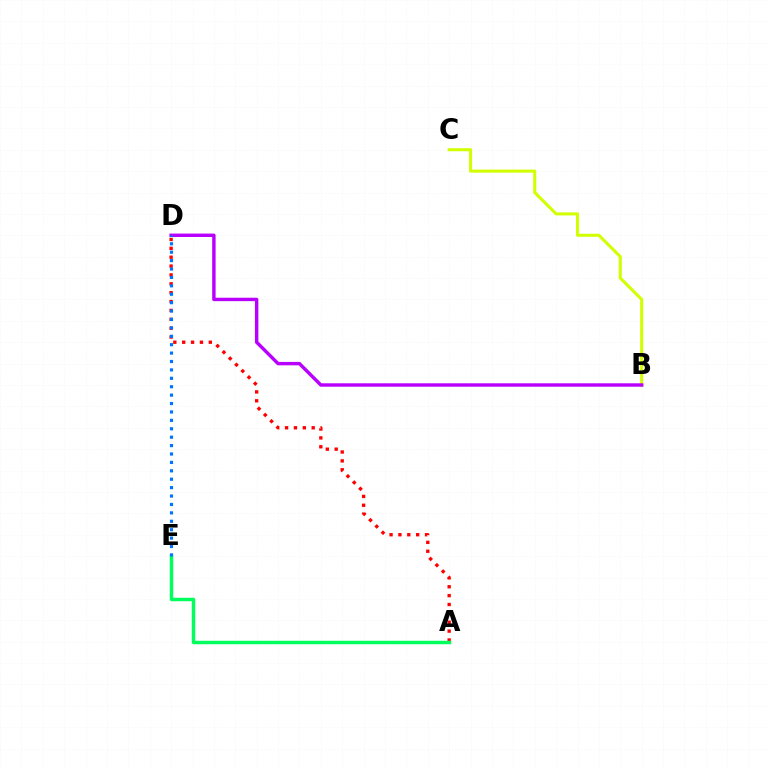{('A', 'D'): [{'color': '#ff0000', 'line_style': 'dotted', 'thickness': 2.41}], ('B', 'C'): [{'color': '#d1ff00', 'line_style': 'solid', 'thickness': 2.2}], ('B', 'D'): [{'color': '#b900ff', 'line_style': 'solid', 'thickness': 2.46}], ('A', 'E'): [{'color': '#00ff5c', 'line_style': 'solid', 'thickness': 2.49}], ('D', 'E'): [{'color': '#0074ff', 'line_style': 'dotted', 'thickness': 2.28}]}